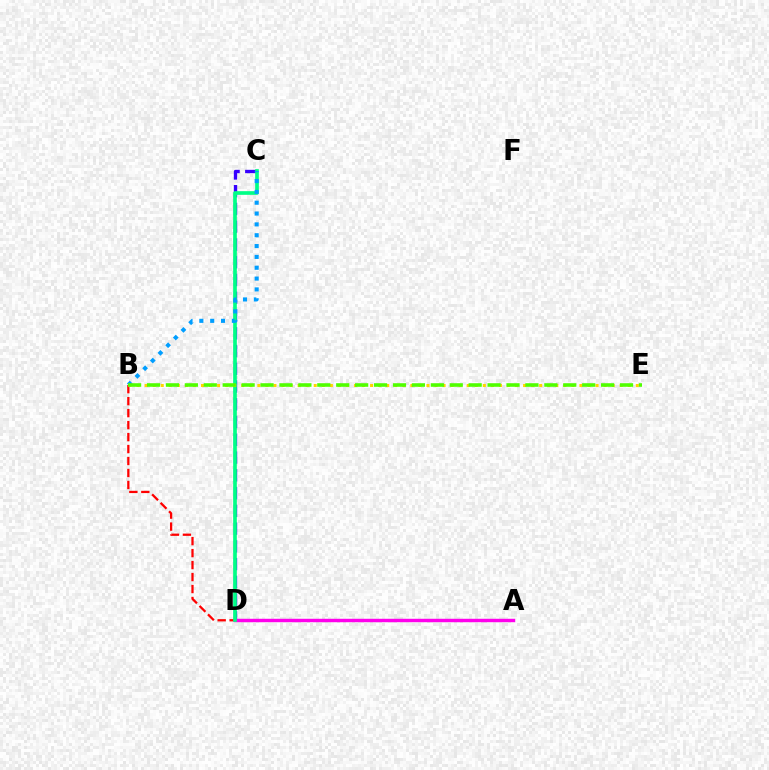{('C', 'D'): [{'color': '#3700ff', 'line_style': 'dashed', 'thickness': 2.41}, {'color': '#00ff86', 'line_style': 'solid', 'thickness': 2.64}], ('B', 'D'): [{'color': '#ff0000', 'line_style': 'dashed', 'thickness': 1.63}], ('A', 'D'): [{'color': '#ff00ed', 'line_style': 'solid', 'thickness': 2.48}], ('B', 'E'): [{'color': '#ffd500', 'line_style': 'dotted', 'thickness': 2.19}, {'color': '#4fff00', 'line_style': 'dashed', 'thickness': 2.57}], ('B', 'C'): [{'color': '#009eff', 'line_style': 'dotted', 'thickness': 2.95}]}